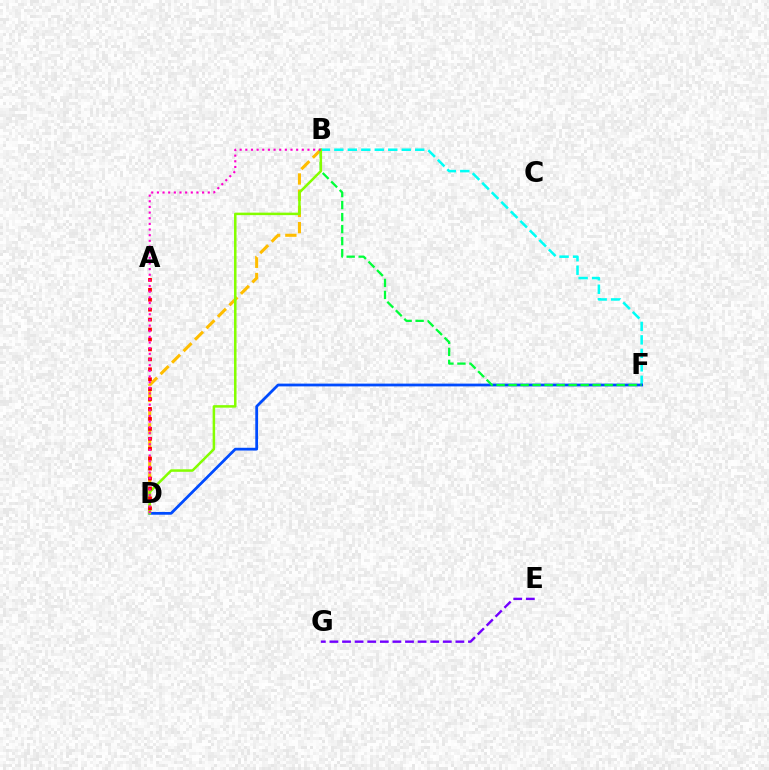{('B', 'F'): [{'color': '#00fff6', 'line_style': 'dashed', 'thickness': 1.83}, {'color': '#00ff39', 'line_style': 'dashed', 'thickness': 1.63}], ('D', 'F'): [{'color': '#004bff', 'line_style': 'solid', 'thickness': 2.0}], ('B', 'D'): [{'color': '#ffbd00', 'line_style': 'dashed', 'thickness': 2.2}, {'color': '#84ff00', 'line_style': 'solid', 'thickness': 1.8}, {'color': '#ff00cf', 'line_style': 'dotted', 'thickness': 1.54}], ('A', 'D'): [{'color': '#ff0000', 'line_style': 'dotted', 'thickness': 2.7}], ('E', 'G'): [{'color': '#7200ff', 'line_style': 'dashed', 'thickness': 1.71}]}